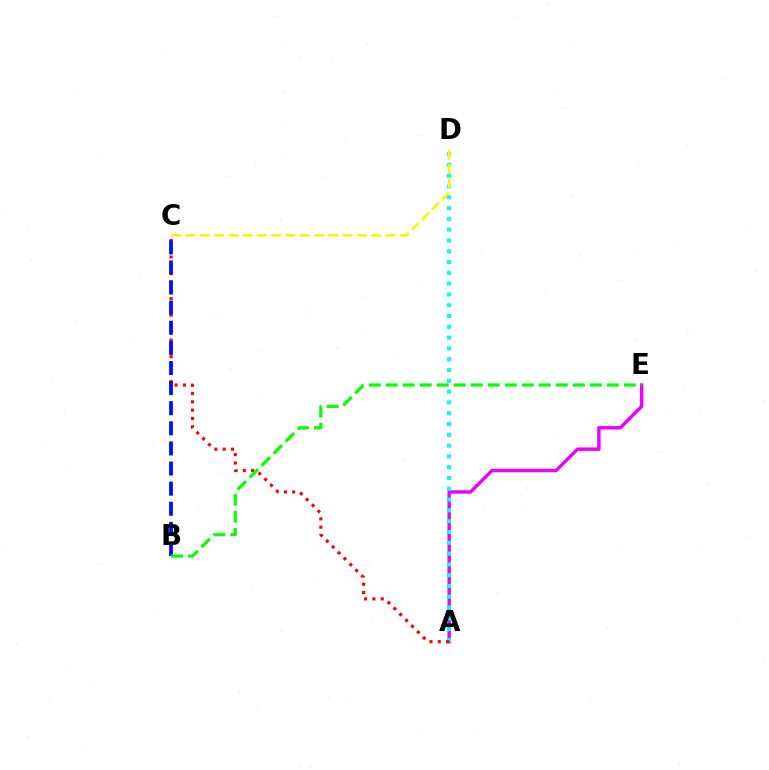{('A', 'E'): [{'color': '#ee00ff', 'line_style': 'solid', 'thickness': 2.47}], ('A', 'D'): [{'color': '#00fff6', 'line_style': 'dotted', 'thickness': 2.93}], ('A', 'C'): [{'color': '#ff0000', 'line_style': 'dotted', 'thickness': 2.26}], ('B', 'C'): [{'color': '#0010ff', 'line_style': 'dashed', 'thickness': 2.73}], ('B', 'E'): [{'color': '#08ff00', 'line_style': 'dashed', 'thickness': 2.31}], ('C', 'D'): [{'color': '#fcf500', 'line_style': 'dashed', 'thickness': 1.94}]}